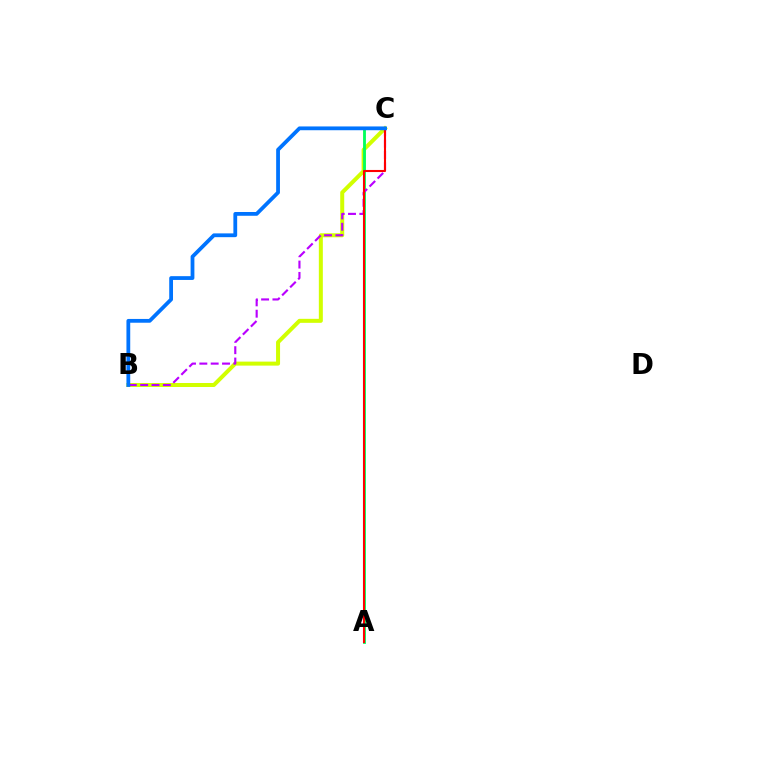{('B', 'C'): [{'color': '#d1ff00', 'line_style': 'solid', 'thickness': 2.88}, {'color': '#b900ff', 'line_style': 'dashed', 'thickness': 1.54}, {'color': '#0074ff', 'line_style': 'solid', 'thickness': 2.73}], ('A', 'C'): [{'color': '#00ff5c', 'line_style': 'solid', 'thickness': 2.04}, {'color': '#ff0000', 'line_style': 'solid', 'thickness': 1.51}]}